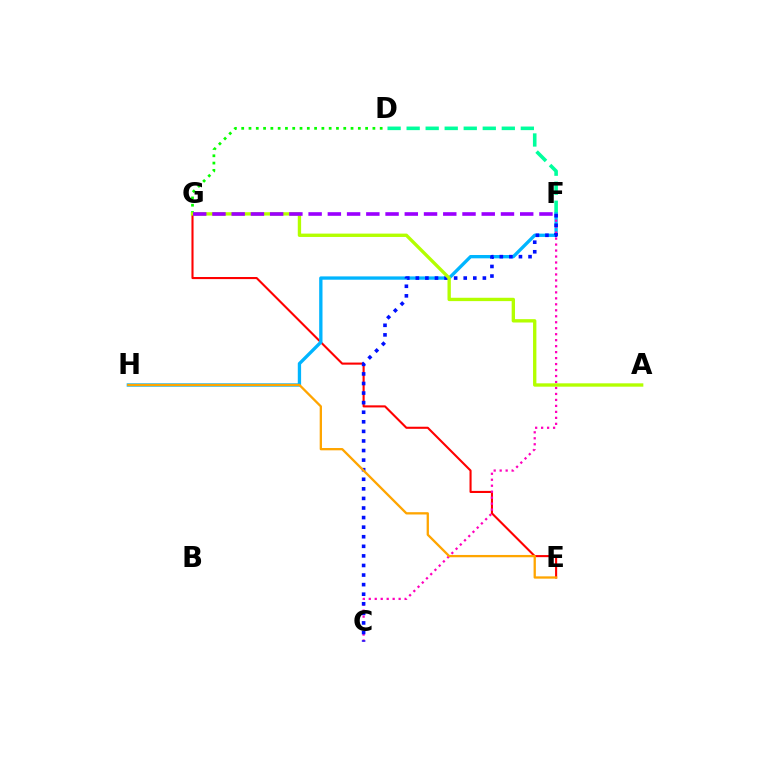{('E', 'G'): [{'color': '#ff0000', 'line_style': 'solid', 'thickness': 1.51}], ('D', 'F'): [{'color': '#00ff9d', 'line_style': 'dashed', 'thickness': 2.59}], ('F', 'H'): [{'color': '#00b5ff', 'line_style': 'solid', 'thickness': 2.39}], ('D', 'G'): [{'color': '#08ff00', 'line_style': 'dotted', 'thickness': 1.98}], ('C', 'F'): [{'color': '#ff00bd', 'line_style': 'dotted', 'thickness': 1.62}, {'color': '#0010ff', 'line_style': 'dotted', 'thickness': 2.6}], ('E', 'H'): [{'color': '#ffa500', 'line_style': 'solid', 'thickness': 1.66}], ('A', 'G'): [{'color': '#b3ff00', 'line_style': 'solid', 'thickness': 2.41}], ('F', 'G'): [{'color': '#9b00ff', 'line_style': 'dashed', 'thickness': 2.61}]}